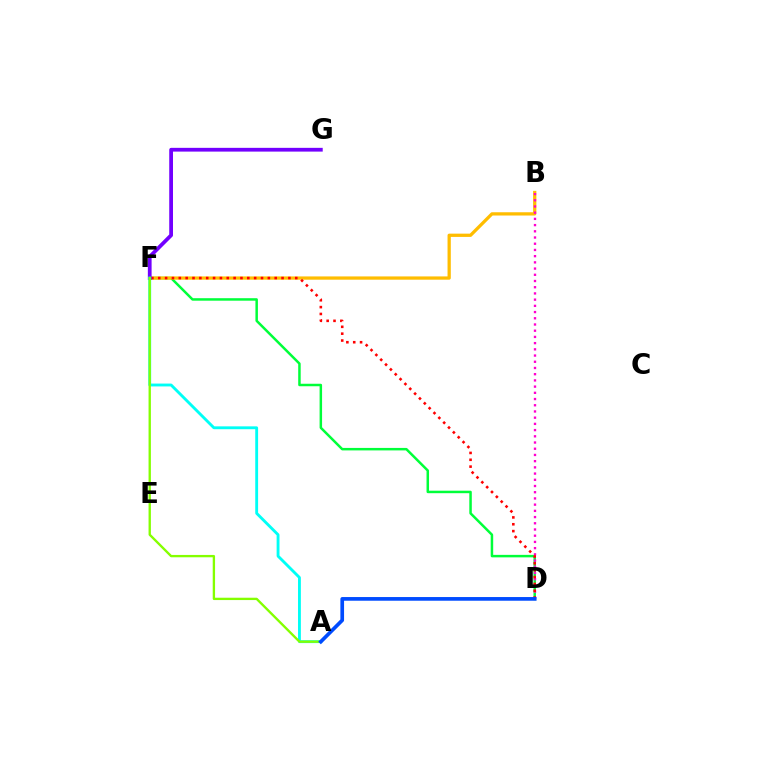{('D', 'F'): [{'color': '#00ff39', 'line_style': 'solid', 'thickness': 1.79}, {'color': '#ff0000', 'line_style': 'dotted', 'thickness': 1.86}], ('B', 'F'): [{'color': '#ffbd00', 'line_style': 'solid', 'thickness': 2.35}], ('B', 'D'): [{'color': '#ff00cf', 'line_style': 'dotted', 'thickness': 1.69}], ('F', 'G'): [{'color': '#7200ff', 'line_style': 'solid', 'thickness': 2.71}], ('A', 'F'): [{'color': '#00fff6', 'line_style': 'solid', 'thickness': 2.06}, {'color': '#84ff00', 'line_style': 'solid', 'thickness': 1.69}], ('A', 'D'): [{'color': '#004bff', 'line_style': 'solid', 'thickness': 2.65}]}